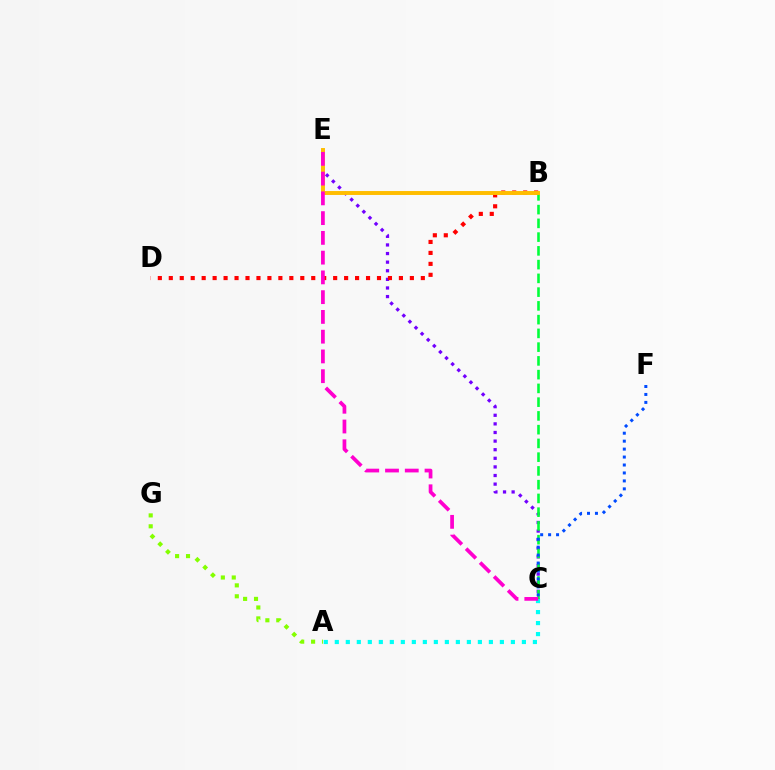{('A', 'G'): [{'color': '#84ff00', 'line_style': 'dotted', 'thickness': 2.96}], ('C', 'E'): [{'color': '#7200ff', 'line_style': 'dotted', 'thickness': 2.34}, {'color': '#ff00cf', 'line_style': 'dashed', 'thickness': 2.68}], ('B', 'C'): [{'color': '#00ff39', 'line_style': 'dashed', 'thickness': 1.87}], ('B', 'D'): [{'color': '#ff0000', 'line_style': 'dotted', 'thickness': 2.98}], ('A', 'C'): [{'color': '#00fff6', 'line_style': 'dotted', 'thickness': 2.99}], ('B', 'E'): [{'color': '#ffbd00', 'line_style': 'solid', 'thickness': 2.83}], ('C', 'F'): [{'color': '#004bff', 'line_style': 'dotted', 'thickness': 2.16}]}